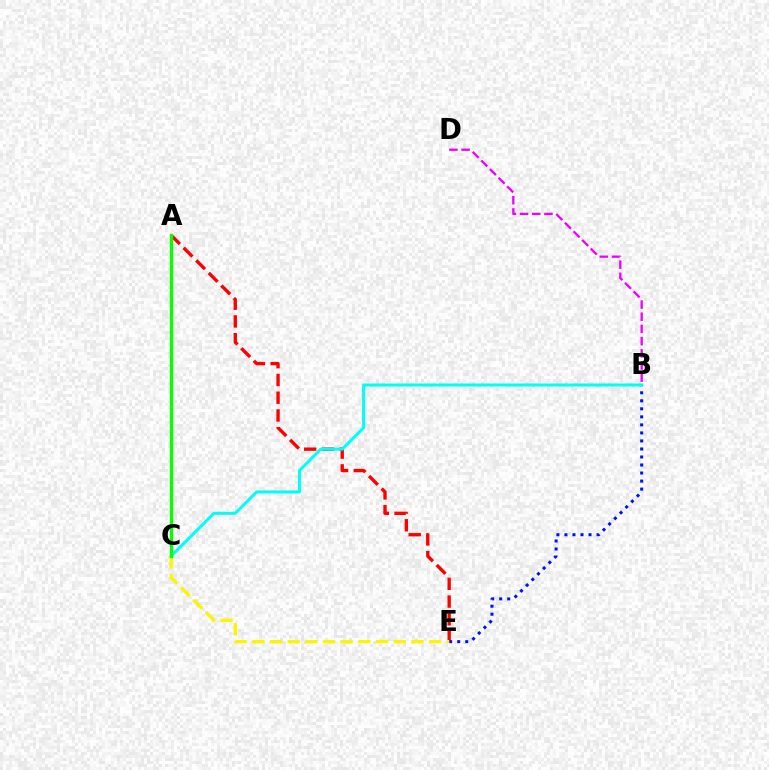{('B', 'D'): [{'color': '#ee00ff', 'line_style': 'dashed', 'thickness': 1.66}], ('A', 'E'): [{'color': '#ff0000', 'line_style': 'dashed', 'thickness': 2.41}], ('B', 'E'): [{'color': '#0010ff', 'line_style': 'dotted', 'thickness': 2.18}], ('B', 'C'): [{'color': '#00fff6', 'line_style': 'solid', 'thickness': 2.18}], ('C', 'E'): [{'color': '#fcf500', 'line_style': 'dashed', 'thickness': 2.4}], ('A', 'C'): [{'color': '#08ff00', 'line_style': 'solid', 'thickness': 2.41}]}